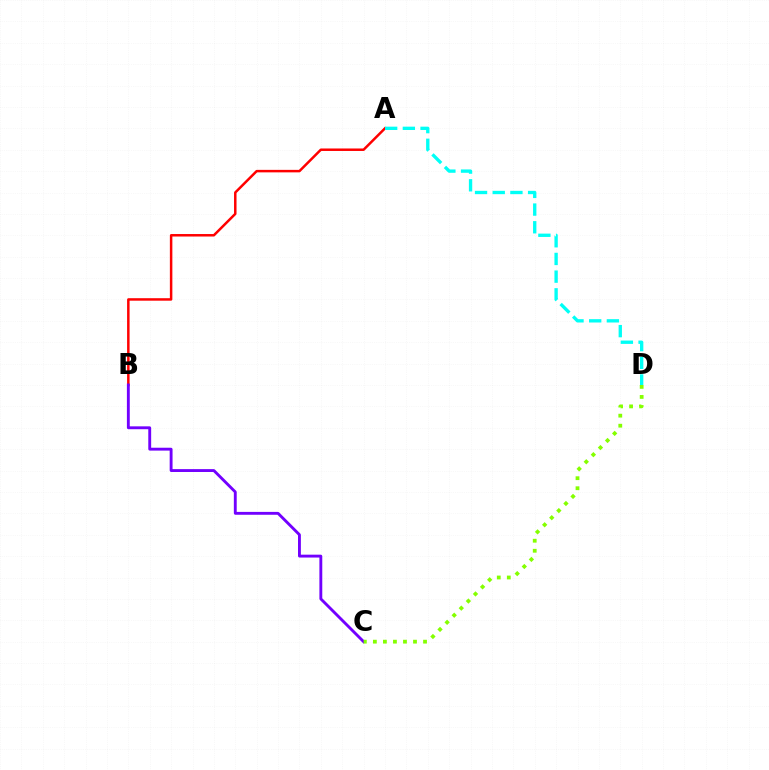{('A', 'B'): [{'color': '#ff0000', 'line_style': 'solid', 'thickness': 1.79}], ('B', 'C'): [{'color': '#7200ff', 'line_style': 'solid', 'thickness': 2.07}], ('A', 'D'): [{'color': '#00fff6', 'line_style': 'dashed', 'thickness': 2.4}], ('C', 'D'): [{'color': '#84ff00', 'line_style': 'dotted', 'thickness': 2.73}]}